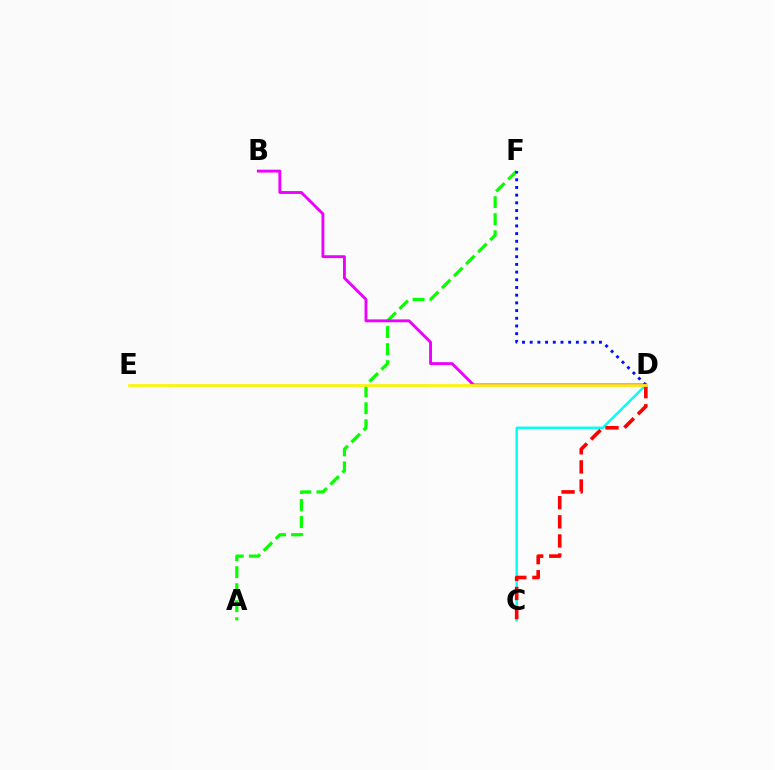{('C', 'D'): [{'color': '#00fff6', 'line_style': 'solid', 'thickness': 1.75}, {'color': '#ff0000', 'line_style': 'dashed', 'thickness': 2.6}], ('A', 'F'): [{'color': '#08ff00', 'line_style': 'dashed', 'thickness': 2.31}], ('D', 'F'): [{'color': '#0010ff', 'line_style': 'dotted', 'thickness': 2.09}], ('B', 'D'): [{'color': '#ee00ff', 'line_style': 'solid', 'thickness': 2.07}], ('D', 'E'): [{'color': '#fcf500', 'line_style': 'solid', 'thickness': 1.94}]}